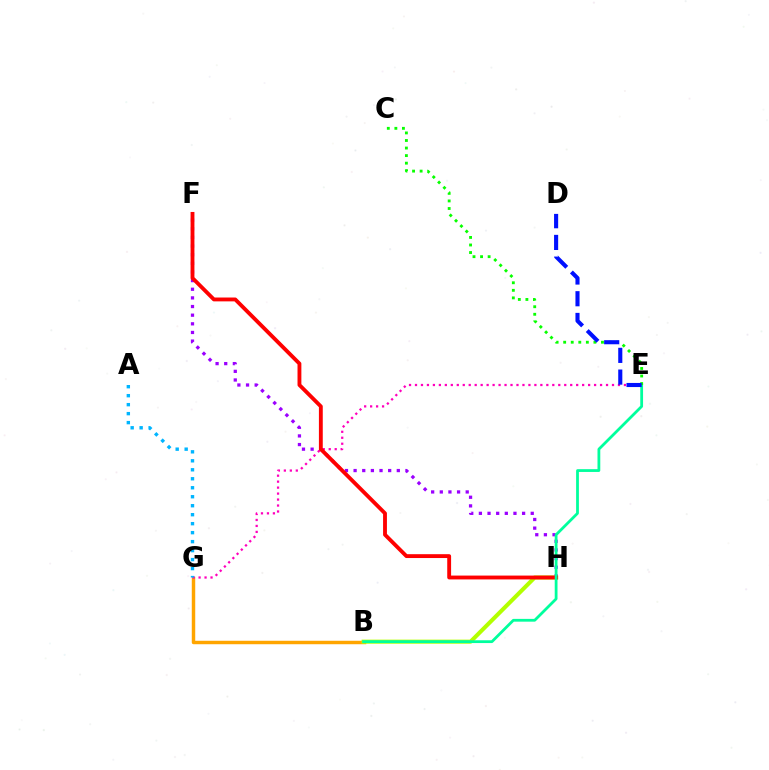{('B', 'G'): [{'color': '#ffa500', 'line_style': 'solid', 'thickness': 2.49}], ('B', 'H'): [{'color': '#b3ff00', 'line_style': 'solid', 'thickness': 2.93}], ('F', 'H'): [{'color': '#9b00ff', 'line_style': 'dotted', 'thickness': 2.35}, {'color': '#ff0000', 'line_style': 'solid', 'thickness': 2.78}], ('E', 'G'): [{'color': '#ff00bd', 'line_style': 'dotted', 'thickness': 1.62}], ('A', 'G'): [{'color': '#00b5ff', 'line_style': 'dotted', 'thickness': 2.44}], ('B', 'E'): [{'color': '#00ff9d', 'line_style': 'solid', 'thickness': 2.0}], ('C', 'E'): [{'color': '#08ff00', 'line_style': 'dotted', 'thickness': 2.05}], ('D', 'E'): [{'color': '#0010ff', 'line_style': 'dashed', 'thickness': 2.95}]}